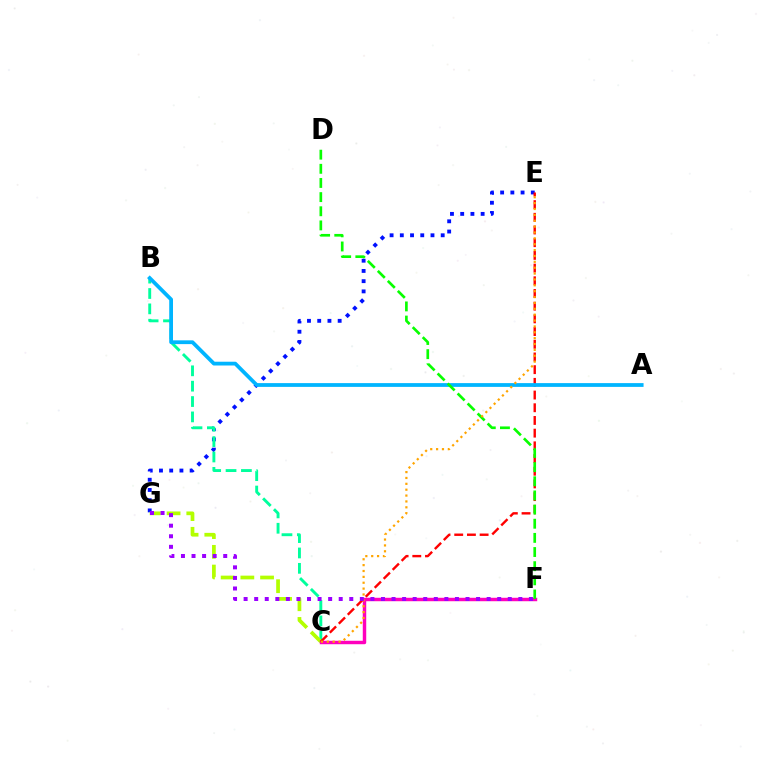{('E', 'G'): [{'color': '#0010ff', 'line_style': 'dotted', 'thickness': 2.78}], ('B', 'C'): [{'color': '#00ff9d', 'line_style': 'dashed', 'thickness': 2.09}], ('C', 'G'): [{'color': '#b3ff00', 'line_style': 'dashed', 'thickness': 2.68}], ('C', 'F'): [{'color': '#ff00bd', 'line_style': 'solid', 'thickness': 2.48}], ('C', 'E'): [{'color': '#ff0000', 'line_style': 'dashed', 'thickness': 1.72}, {'color': '#ffa500', 'line_style': 'dotted', 'thickness': 1.6}], ('A', 'B'): [{'color': '#00b5ff', 'line_style': 'solid', 'thickness': 2.72}], ('D', 'F'): [{'color': '#08ff00', 'line_style': 'dashed', 'thickness': 1.92}], ('F', 'G'): [{'color': '#9b00ff', 'line_style': 'dotted', 'thickness': 2.87}]}